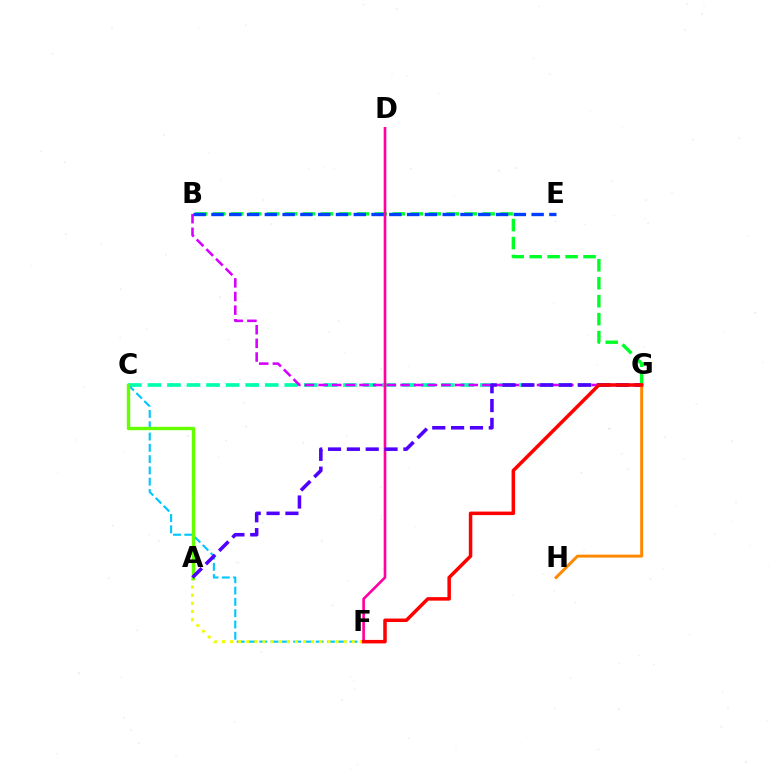{('C', 'G'): [{'color': '#00ffaf', 'line_style': 'dashed', 'thickness': 2.66}], ('B', 'G'): [{'color': '#d600ff', 'line_style': 'dashed', 'thickness': 1.85}, {'color': '#00ff27', 'line_style': 'dashed', 'thickness': 2.44}], ('C', 'F'): [{'color': '#00c7ff', 'line_style': 'dashed', 'thickness': 1.53}], ('A', 'F'): [{'color': '#eeff00', 'line_style': 'dotted', 'thickness': 2.2}], ('A', 'C'): [{'color': '#66ff00', 'line_style': 'solid', 'thickness': 2.44}], ('D', 'F'): [{'color': '#ff00a0', 'line_style': 'solid', 'thickness': 1.9}], ('A', 'G'): [{'color': '#4f00ff', 'line_style': 'dashed', 'thickness': 2.56}], ('G', 'H'): [{'color': '#ff8800', 'line_style': 'solid', 'thickness': 2.13}], ('B', 'E'): [{'color': '#003fff', 'line_style': 'dashed', 'thickness': 2.42}], ('F', 'G'): [{'color': '#ff0000', 'line_style': 'solid', 'thickness': 2.52}]}